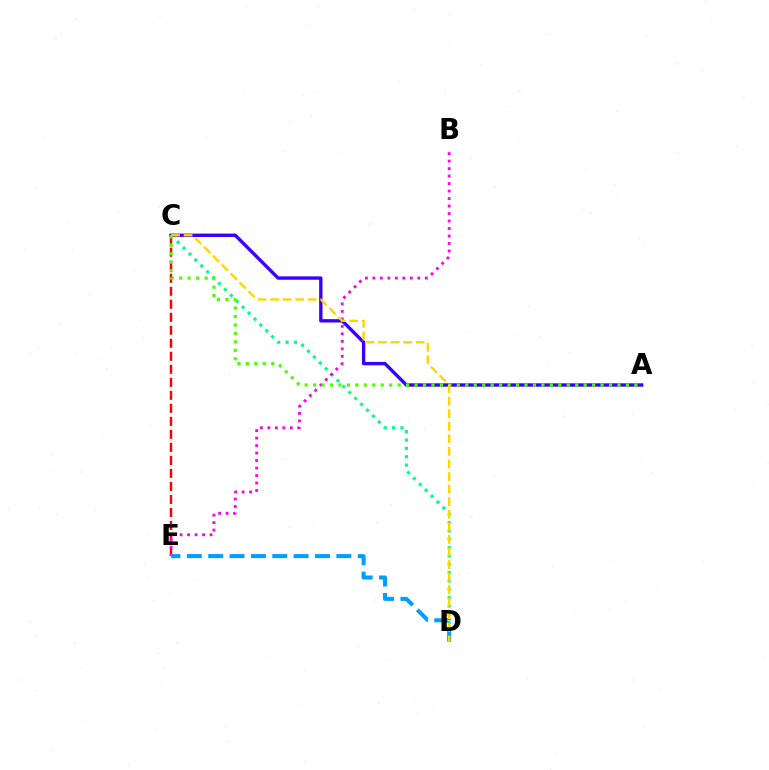{('C', 'E'): [{'color': '#ff0000', 'line_style': 'dashed', 'thickness': 1.77}], ('C', 'D'): [{'color': '#00ff86', 'line_style': 'dotted', 'thickness': 2.27}, {'color': '#ffd500', 'line_style': 'dashed', 'thickness': 1.71}], ('A', 'C'): [{'color': '#3700ff', 'line_style': 'solid', 'thickness': 2.43}, {'color': '#4fff00', 'line_style': 'dotted', 'thickness': 2.3}], ('B', 'E'): [{'color': '#ff00ed', 'line_style': 'dotted', 'thickness': 2.03}], ('D', 'E'): [{'color': '#009eff', 'line_style': 'dashed', 'thickness': 2.9}]}